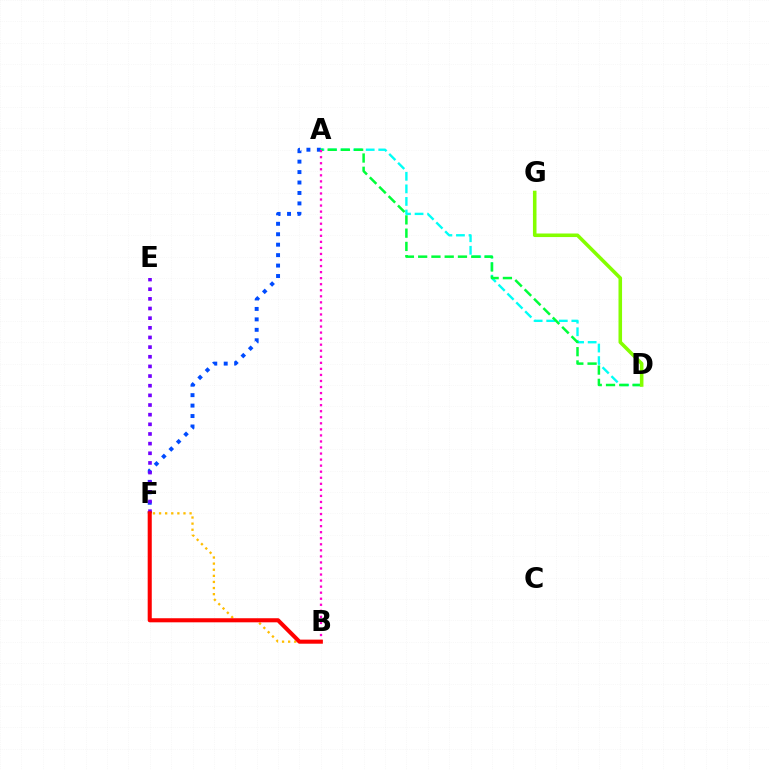{('B', 'F'): [{'color': '#ffbd00', 'line_style': 'dotted', 'thickness': 1.66}, {'color': '#ff0000', 'line_style': 'solid', 'thickness': 2.94}], ('A', 'F'): [{'color': '#004bff', 'line_style': 'dotted', 'thickness': 2.84}], ('A', 'D'): [{'color': '#00fff6', 'line_style': 'dashed', 'thickness': 1.71}, {'color': '#00ff39', 'line_style': 'dashed', 'thickness': 1.8}], ('A', 'B'): [{'color': '#ff00cf', 'line_style': 'dotted', 'thickness': 1.64}], ('E', 'F'): [{'color': '#7200ff', 'line_style': 'dotted', 'thickness': 2.62}], ('D', 'G'): [{'color': '#84ff00', 'line_style': 'solid', 'thickness': 2.57}]}